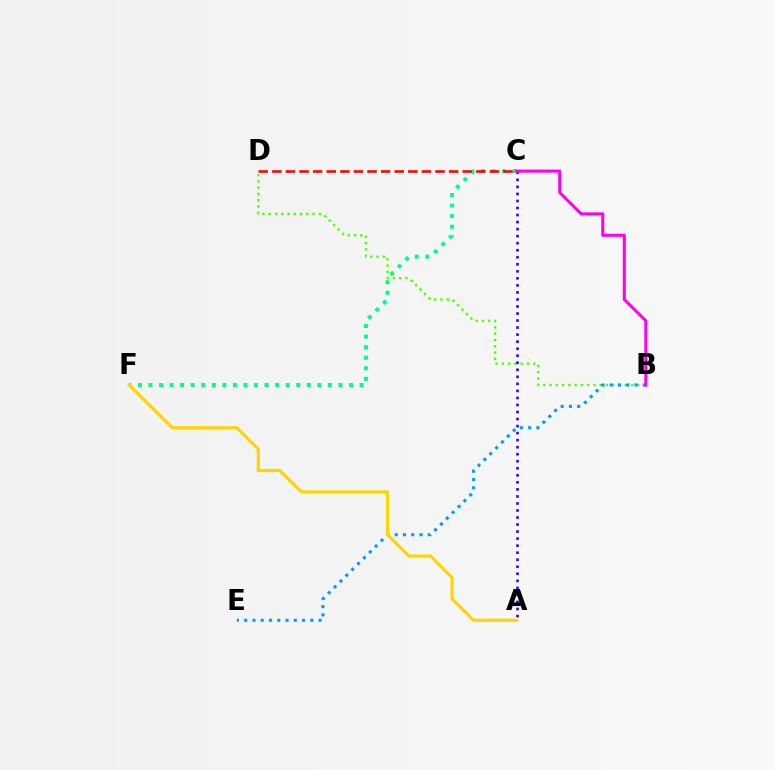{('B', 'D'): [{'color': '#4fff00', 'line_style': 'dotted', 'thickness': 1.71}], ('A', 'C'): [{'color': '#3700ff', 'line_style': 'dotted', 'thickness': 1.91}], ('B', 'E'): [{'color': '#009eff', 'line_style': 'dotted', 'thickness': 2.25}], ('C', 'F'): [{'color': '#00ff86', 'line_style': 'dotted', 'thickness': 2.87}], ('C', 'D'): [{'color': '#ff0000', 'line_style': 'dashed', 'thickness': 1.85}], ('A', 'F'): [{'color': '#ffd500', 'line_style': 'solid', 'thickness': 2.3}], ('B', 'C'): [{'color': '#ff00ed', 'line_style': 'solid', 'thickness': 2.2}]}